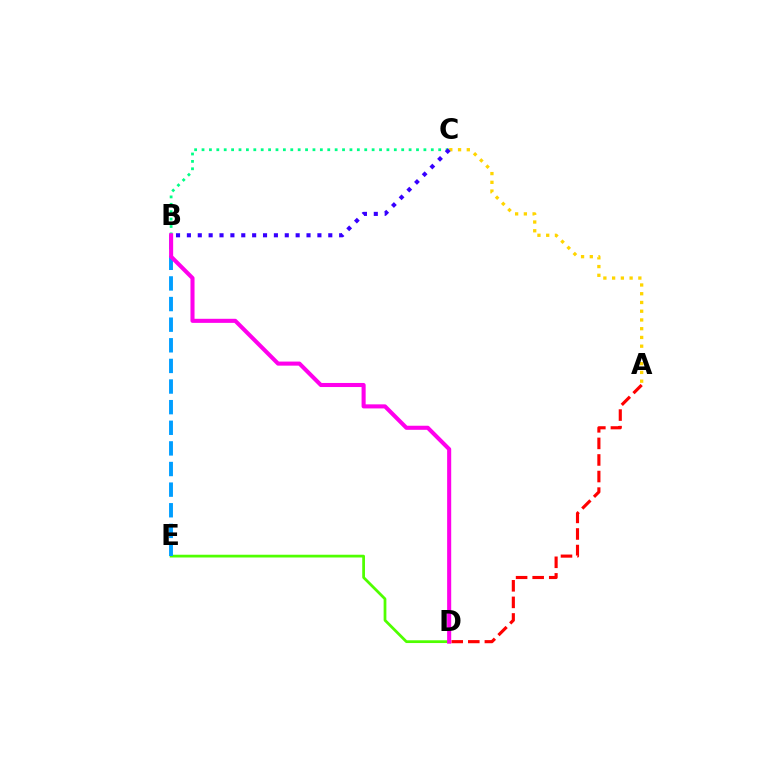{('A', 'C'): [{'color': '#ffd500', 'line_style': 'dotted', 'thickness': 2.38}], ('A', 'D'): [{'color': '#ff0000', 'line_style': 'dashed', 'thickness': 2.25}], ('B', 'C'): [{'color': '#00ff86', 'line_style': 'dotted', 'thickness': 2.01}, {'color': '#3700ff', 'line_style': 'dotted', 'thickness': 2.96}], ('D', 'E'): [{'color': '#4fff00', 'line_style': 'solid', 'thickness': 1.98}], ('B', 'E'): [{'color': '#009eff', 'line_style': 'dashed', 'thickness': 2.8}], ('B', 'D'): [{'color': '#ff00ed', 'line_style': 'solid', 'thickness': 2.93}]}